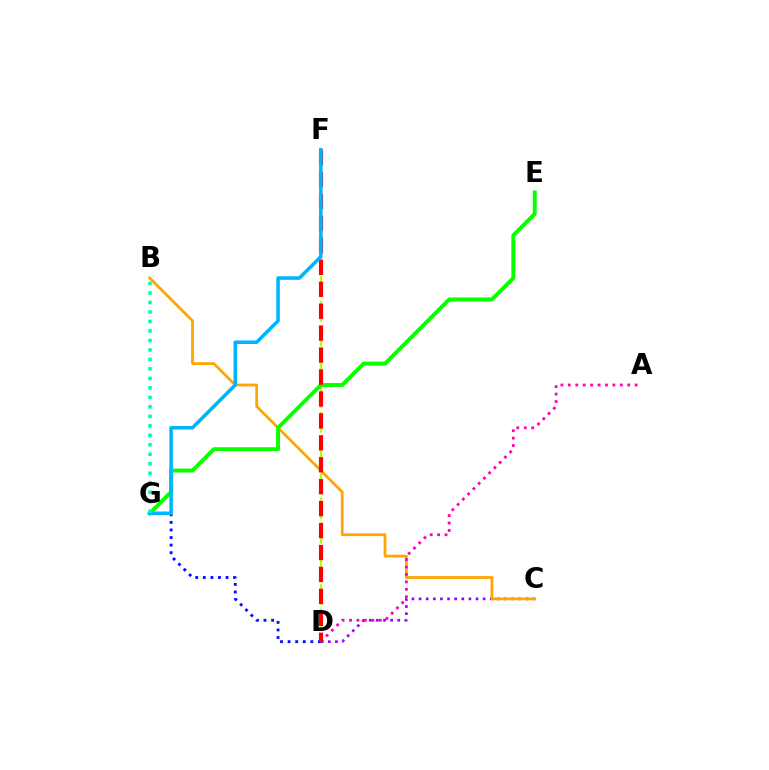{('C', 'D'): [{'color': '#9b00ff', 'line_style': 'dotted', 'thickness': 1.93}], ('D', 'F'): [{'color': '#b3ff00', 'line_style': 'dashed', 'thickness': 1.67}, {'color': '#ff0000', 'line_style': 'dashed', 'thickness': 2.98}], ('D', 'G'): [{'color': '#0010ff', 'line_style': 'dotted', 'thickness': 2.06}], ('B', 'C'): [{'color': '#ffa500', 'line_style': 'solid', 'thickness': 1.99}], ('A', 'D'): [{'color': '#ff00bd', 'line_style': 'dotted', 'thickness': 2.02}], ('E', 'G'): [{'color': '#08ff00', 'line_style': 'solid', 'thickness': 2.82}], ('F', 'G'): [{'color': '#00b5ff', 'line_style': 'solid', 'thickness': 2.55}], ('B', 'G'): [{'color': '#00ff9d', 'line_style': 'dotted', 'thickness': 2.58}]}